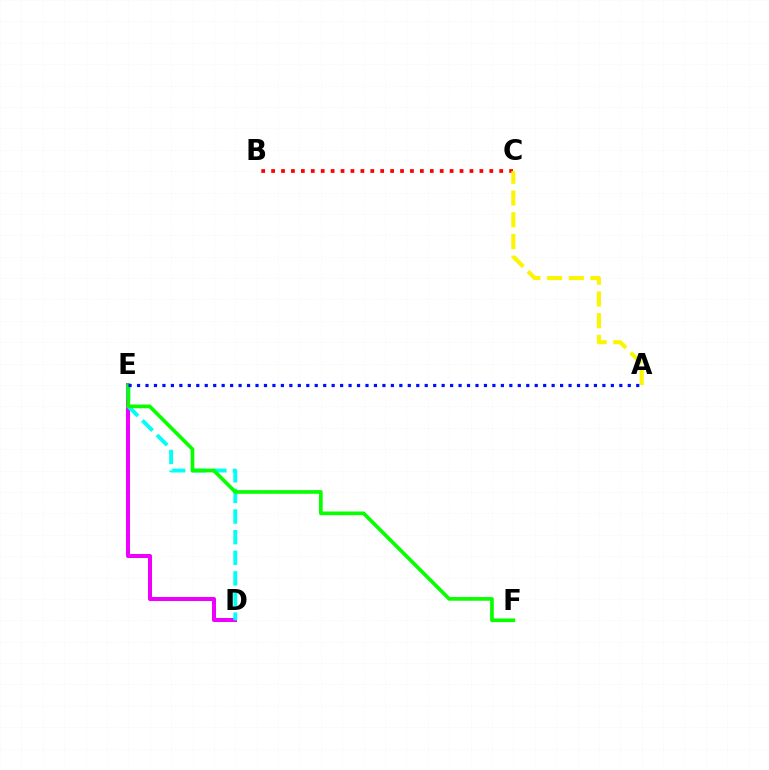{('B', 'C'): [{'color': '#ff0000', 'line_style': 'dotted', 'thickness': 2.69}], ('A', 'C'): [{'color': '#fcf500', 'line_style': 'dashed', 'thickness': 2.95}], ('D', 'E'): [{'color': '#ee00ff', 'line_style': 'solid', 'thickness': 2.91}, {'color': '#00fff6', 'line_style': 'dashed', 'thickness': 2.8}], ('E', 'F'): [{'color': '#08ff00', 'line_style': 'solid', 'thickness': 2.65}], ('A', 'E'): [{'color': '#0010ff', 'line_style': 'dotted', 'thickness': 2.3}]}